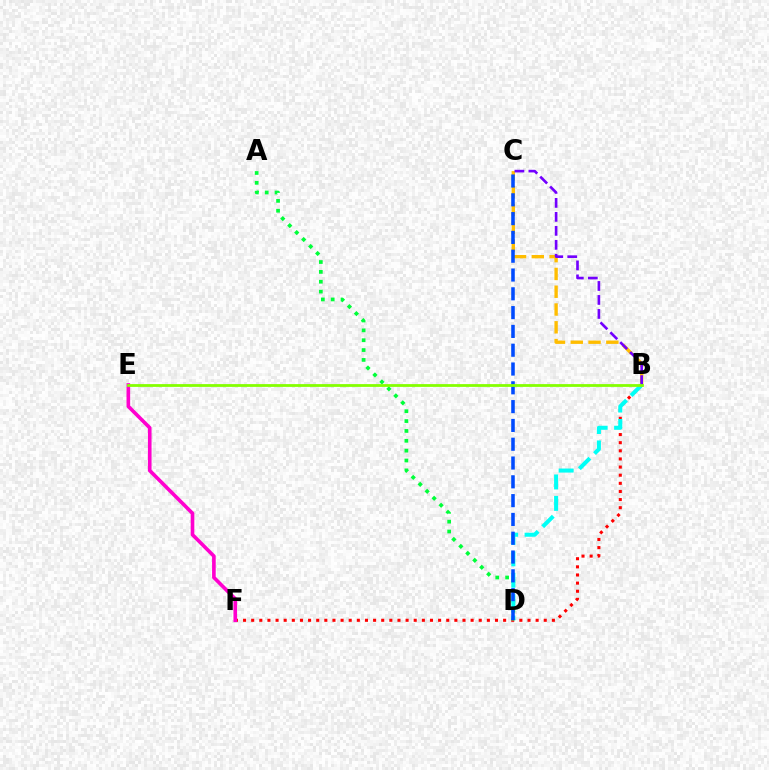{('B', 'C'): [{'color': '#ffbd00', 'line_style': 'dashed', 'thickness': 2.42}, {'color': '#7200ff', 'line_style': 'dashed', 'thickness': 1.9}], ('B', 'F'): [{'color': '#ff0000', 'line_style': 'dotted', 'thickness': 2.21}], ('A', 'D'): [{'color': '#00ff39', 'line_style': 'dotted', 'thickness': 2.68}], ('B', 'D'): [{'color': '#00fff6', 'line_style': 'dashed', 'thickness': 2.91}], ('E', 'F'): [{'color': '#ff00cf', 'line_style': 'solid', 'thickness': 2.62}], ('C', 'D'): [{'color': '#004bff', 'line_style': 'dashed', 'thickness': 2.55}], ('B', 'E'): [{'color': '#84ff00', 'line_style': 'solid', 'thickness': 2.0}]}